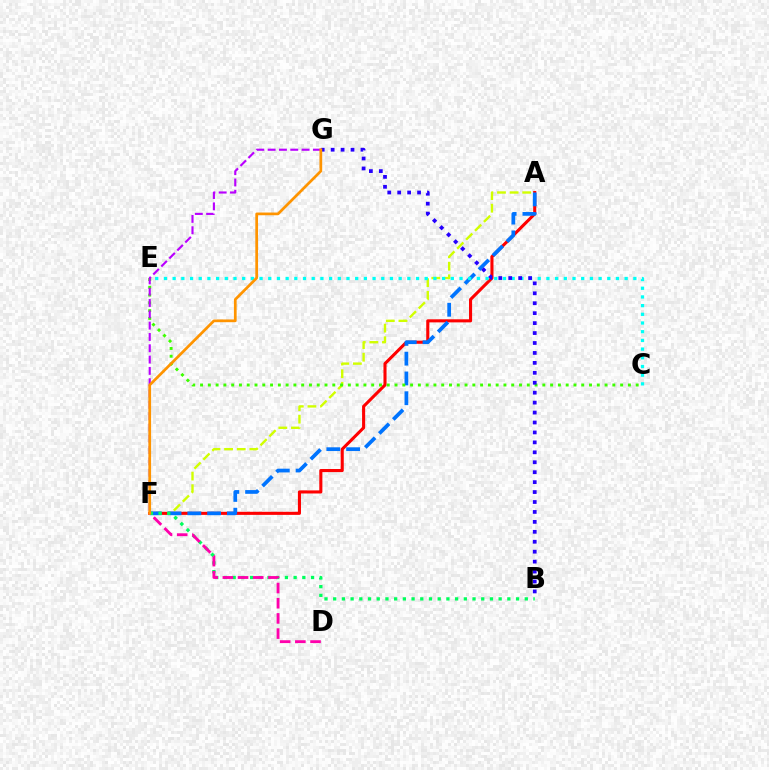{('A', 'F'): [{'color': '#d1ff00', 'line_style': 'dashed', 'thickness': 1.71}, {'color': '#ff0000', 'line_style': 'solid', 'thickness': 2.22}, {'color': '#0074ff', 'line_style': 'dashed', 'thickness': 2.69}], ('B', 'F'): [{'color': '#00ff5c', 'line_style': 'dotted', 'thickness': 2.37}], ('C', 'E'): [{'color': '#3dff00', 'line_style': 'dotted', 'thickness': 2.11}, {'color': '#00fff6', 'line_style': 'dotted', 'thickness': 2.36}], ('F', 'G'): [{'color': '#b900ff', 'line_style': 'dashed', 'thickness': 1.54}, {'color': '#ff9400', 'line_style': 'solid', 'thickness': 1.96}], ('D', 'F'): [{'color': '#ff00ac', 'line_style': 'dashed', 'thickness': 2.06}], ('B', 'G'): [{'color': '#2500ff', 'line_style': 'dotted', 'thickness': 2.7}]}